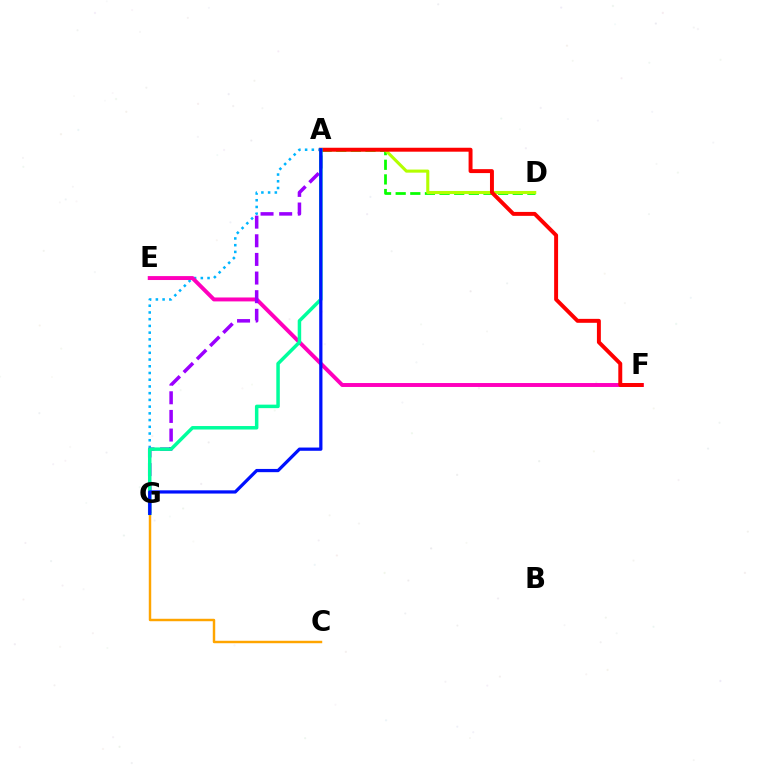{('C', 'G'): [{'color': '#ffa500', 'line_style': 'solid', 'thickness': 1.76}], ('A', 'D'): [{'color': '#08ff00', 'line_style': 'dashed', 'thickness': 1.99}, {'color': '#b3ff00', 'line_style': 'solid', 'thickness': 2.22}], ('A', 'G'): [{'color': '#00b5ff', 'line_style': 'dotted', 'thickness': 1.83}, {'color': '#9b00ff', 'line_style': 'dashed', 'thickness': 2.53}, {'color': '#00ff9d', 'line_style': 'solid', 'thickness': 2.51}, {'color': '#0010ff', 'line_style': 'solid', 'thickness': 2.33}], ('E', 'F'): [{'color': '#ff00bd', 'line_style': 'solid', 'thickness': 2.83}], ('A', 'F'): [{'color': '#ff0000', 'line_style': 'solid', 'thickness': 2.84}]}